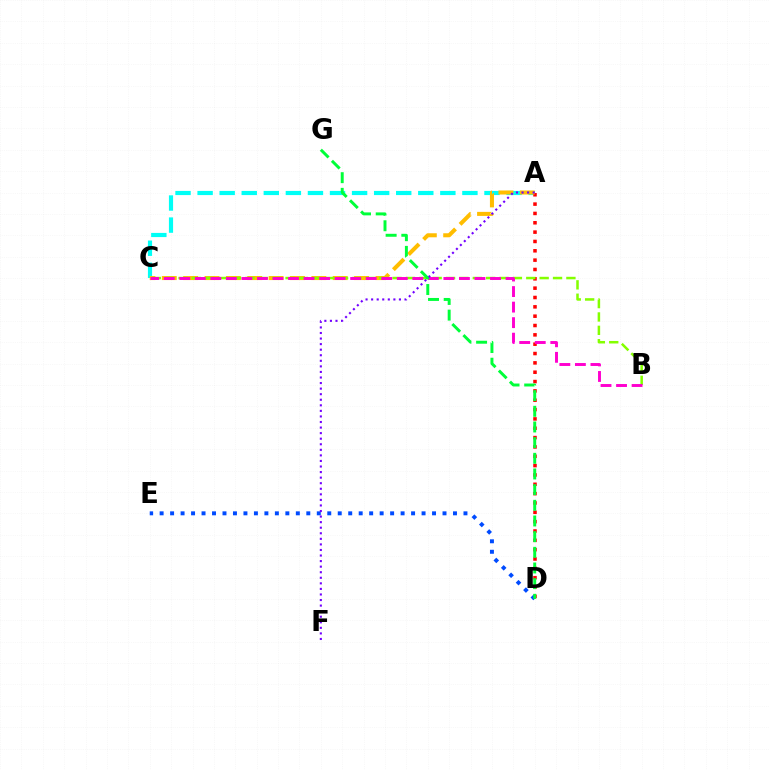{('A', 'C'): [{'color': '#00fff6', 'line_style': 'dashed', 'thickness': 3.0}, {'color': '#ffbd00', 'line_style': 'dashed', 'thickness': 2.9}], ('A', 'D'): [{'color': '#ff0000', 'line_style': 'dotted', 'thickness': 2.54}], ('D', 'E'): [{'color': '#004bff', 'line_style': 'dotted', 'thickness': 2.85}], ('B', 'C'): [{'color': '#84ff00', 'line_style': 'dashed', 'thickness': 1.82}, {'color': '#ff00cf', 'line_style': 'dashed', 'thickness': 2.11}], ('D', 'G'): [{'color': '#00ff39', 'line_style': 'dashed', 'thickness': 2.13}], ('A', 'F'): [{'color': '#7200ff', 'line_style': 'dotted', 'thickness': 1.51}]}